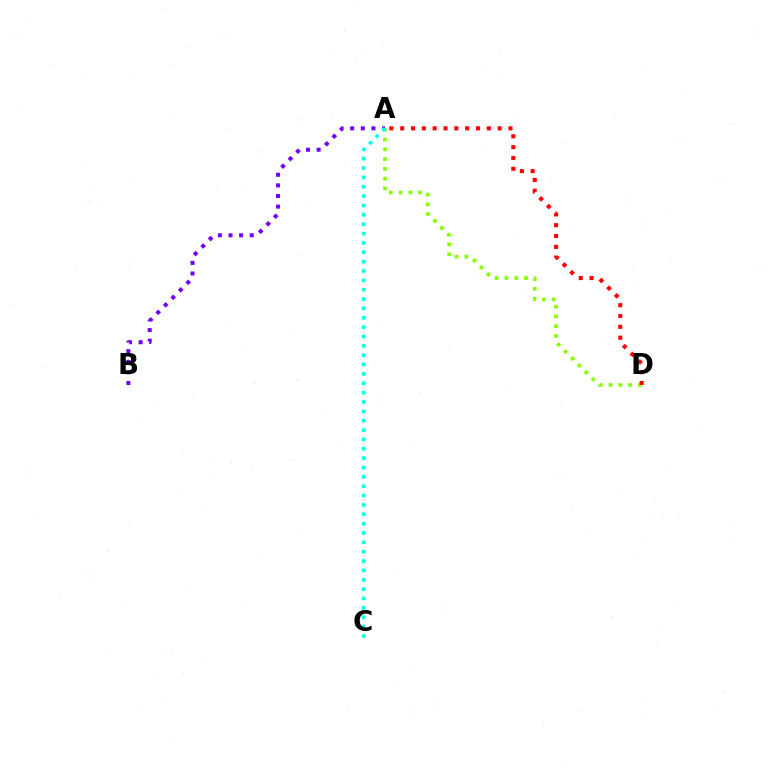{('A', 'D'): [{'color': '#84ff00', 'line_style': 'dotted', 'thickness': 2.66}, {'color': '#ff0000', 'line_style': 'dotted', 'thickness': 2.94}], ('A', 'B'): [{'color': '#7200ff', 'line_style': 'dotted', 'thickness': 2.88}], ('A', 'C'): [{'color': '#00fff6', 'line_style': 'dotted', 'thickness': 2.54}]}